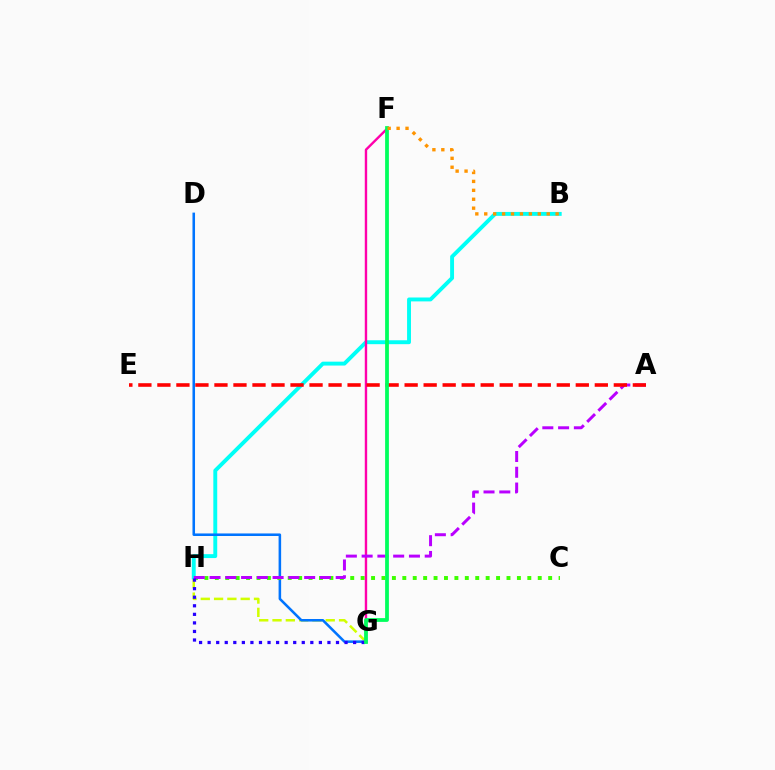{('B', 'H'): [{'color': '#00fff6', 'line_style': 'solid', 'thickness': 2.81}], ('G', 'H'): [{'color': '#d1ff00', 'line_style': 'dashed', 'thickness': 1.81}, {'color': '#2500ff', 'line_style': 'dotted', 'thickness': 2.33}], ('D', 'G'): [{'color': '#0074ff', 'line_style': 'solid', 'thickness': 1.84}], ('C', 'H'): [{'color': '#3dff00', 'line_style': 'dotted', 'thickness': 2.83}], ('F', 'G'): [{'color': '#ff00ac', 'line_style': 'solid', 'thickness': 1.72}, {'color': '#00ff5c', 'line_style': 'solid', 'thickness': 2.72}], ('A', 'H'): [{'color': '#b900ff', 'line_style': 'dashed', 'thickness': 2.14}], ('A', 'E'): [{'color': '#ff0000', 'line_style': 'dashed', 'thickness': 2.58}], ('B', 'F'): [{'color': '#ff9400', 'line_style': 'dotted', 'thickness': 2.42}]}